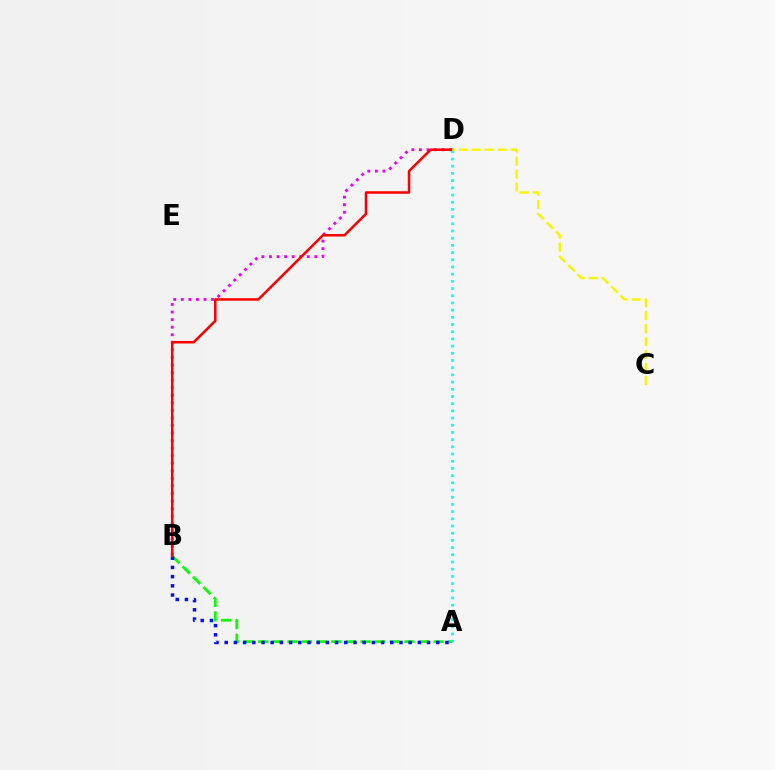{('B', 'D'): [{'color': '#ee00ff', 'line_style': 'dotted', 'thickness': 2.05}, {'color': '#ff0000', 'line_style': 'solid', 'thickness': 1.82}], ('A', 'B'): [{'color': '#08ff00', 'line_style': 'dashed', 'thickness': 1.99}, {'color': '#0010ff', 'line_style': 'dotted', 'thickness': 2.5}], ('A', 'D'): [{'color': '#00fff6', 'line_style': 'dotted', 'thickness': 1.96}], ('C', 'D'): [{'color': '#fcf500', 'line_style': 'dashed', 'thickness': 1.76}]}